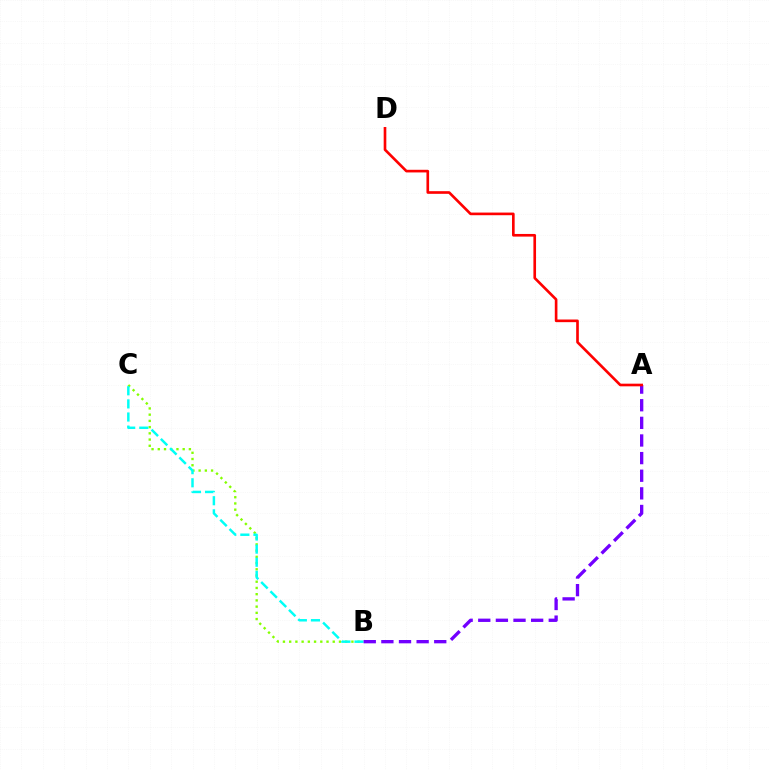{('B', 'C'): [{'color': '#84ff00', 'line_style': 'dotted', 'thickness': 1.69}, {'color': '#00fff6', 'line_style': 'dashed', 'thickness': 1.78}], ('A', 'B'): [{'color': '#7200ff', 'line_style': 'dashed', 'thickness': 2.39}], ('A', 'D'): [{'color': '#ff0000', 'line_style': 'solid', 'thickness': 1.91}]}